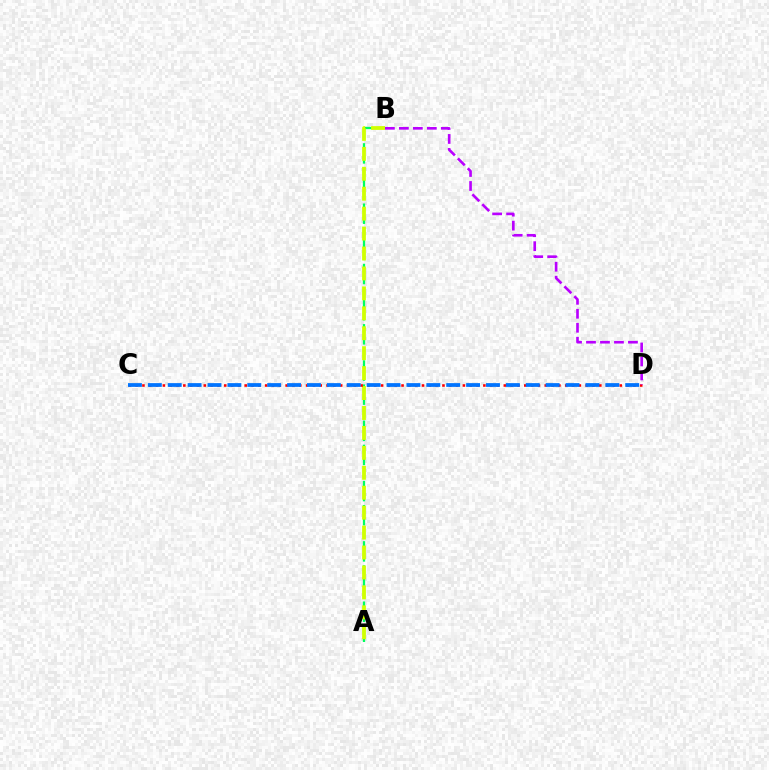{('A', 'B'): [{'color': '#00ff5c', 'line_style': 'dashed', 'thickness': 1.64}, {'color': '#d1ff00', 'line_style': 'dashed', 'thickness': 2.71}], ('C', 'D'): [{'color': '#ff0000', 'line_style': 'dotted', 'thickness': 1.85}, {'color': '#0074ff', 'line_style': 'dashed', 'thickness': 2.7}], ('B', 'D'): [{'color': '#b900ff', 'line_style': 'dashed', 'thickness': 1.9}]}